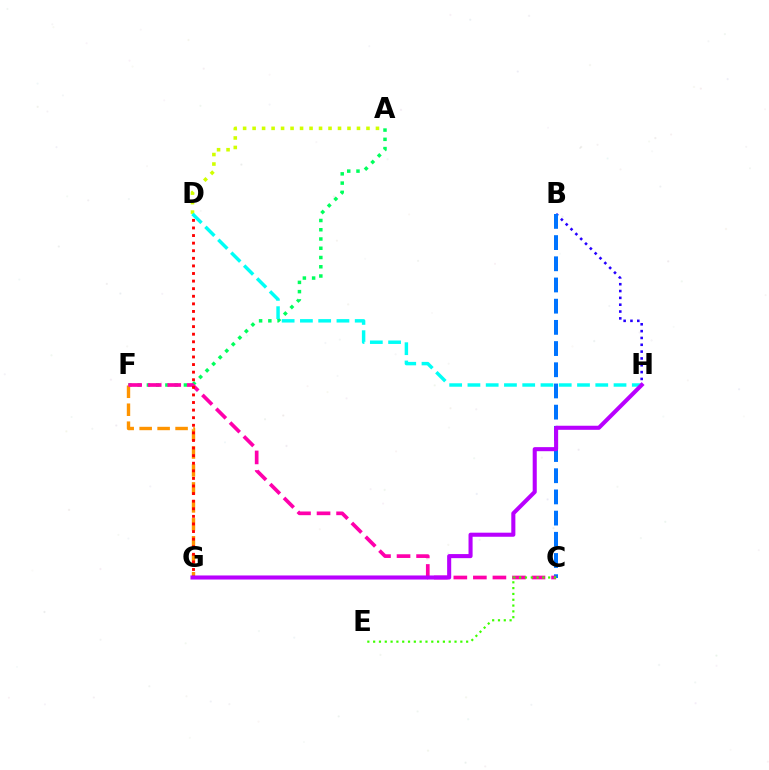{('A', 'F'): [{'color': '#00ff5c', 'line_style': 'dotted', 'thickness': 2.51}], ('B', 'H'): [{'color': '#2500ff', 'line_style': 'dotted', 'thickness': 1.86}], ('F', 'G'): [{'color': '#ff9400', 'line_style': 'dashed', 'thickness': 2.44}], ('B', 'C'): [{'color': '#0074ff', 'line_style': 'dashed', 'thickness': 2.88}], ('C', 'F'): [{'color': '#ff00ac', 'line_style': 'dashed', 'thickness': 2.66}], ('D', 'G'): [{'color': '#ff0000', 'line_style': 'dotted', 'thickness': 2.06}], ('A', 'D'): [{'color': '#d1ff00', 'line_style': 'dotted', 'thickness': 2.58}], ('D', 'H'): [{'color': '#00fff6', 'line_style': 'dashed', 'thickness': 2.48}], ('G', 'H'): [{'color': '#b900ff', 'line_style': 'solid', 'thickness': 2.93}], ('C', 'E'): [{'color': '#3dff00', 'line_style': 'dotted', 'thickness': 1.58}]}